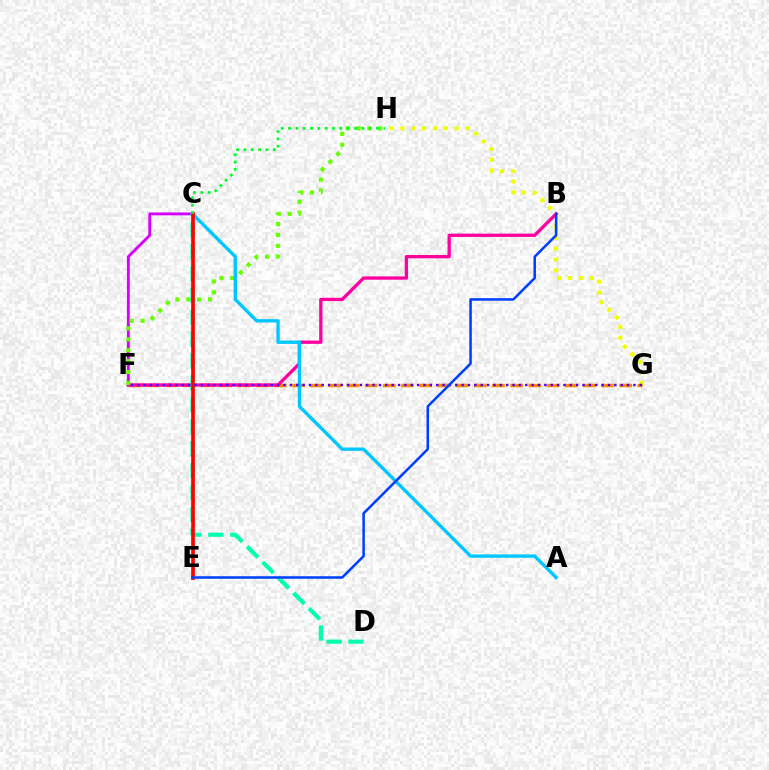{('C', 'F'): [{'color': '#d600ff', 'line_style': 'solid', 'thickness': 2.07}], ('G', 'H'): [{'color': '#eeff00', 'line_style': 'dotted', 'thickness': 2.94}], ('F', 'G'): [{'color': '#ff8800', 'line_style': 'dashed', 'thickness': 2.47}, {'color': '#4f00ff', 'line_style': 'dotted', 'thickness': 1.73}], ('B', 'F'): [{'color': '#ff00a0', 'line_style': 'solid', 'thickness': 2.38}], ('F', 'H'): [{'color': '#66ff00', 'line_style': 'dotted', 'thickness': 2.96}], ('C', 'D'): [{'color': '#00ffaf', 'line_style': 'dashed', 'thickness': 2.97}], ('A', 'C'): [{'color': '#00c7ff', 'line_style': 'solid', 'thickness': 2.41}], ('C', 'E'): [{'color': '#ff0000', 'line_style': 'solid', 'thickness': 2.63}], ('C', 'H'): [{'color': '#00ff27', 'line_style': 'dotted', 'thickness': 1.99}], ('B', 'E'): [{'color': '#003fff', 'line_style': 'solid', 'thickness': 1.83}]}